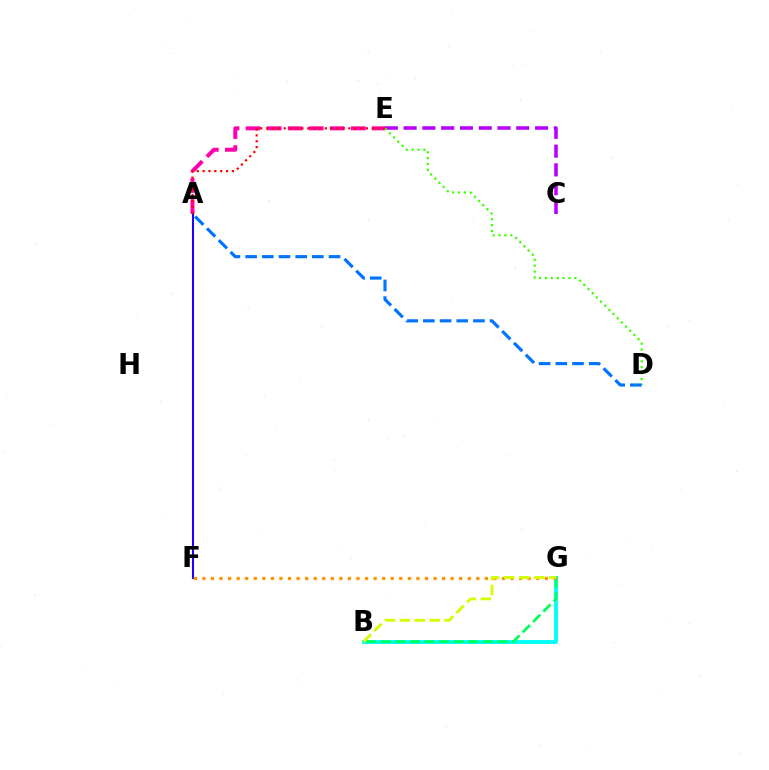{('A', 'E'): [{'color': '#ff00ac', 'line_style': 'dashed', 'thickness': 2.86}, {'color': '#ff0000', 'line_style': 'dotted', 'thickness': 1.59}], ('C', 'E'): [{'color': '#b900ff', 'line_style': 'dashed', 'thickness': 2.55}], ('A', 'F'): [{'color': '#2500ff', 'line_style': 'solid', 'thickness': 1.5}], ('B', 'G'): [{'color': '#00fff6', 'line_style': 'solid', 'thickness': 2.79}, {'color': '#00ff5c', 'line_style': 'dashed', 'thickness': 1.98}, {'color': '#d1ff00', 'line_style': 'dashed', 'thickness': 2.03}], ('D', 'E'): [{'color': '#3dff00', 'line_style': 'dotted', 'thickness': 1.6}], ('A', 'D'): [{'color': '#0074ff', 'line_style': 'dashed', 'thickness': 2.27}], ('F', 'G'): [{'color': '#ff9400', 'line_style': 'dotted', 'thickness': 2.33}]}